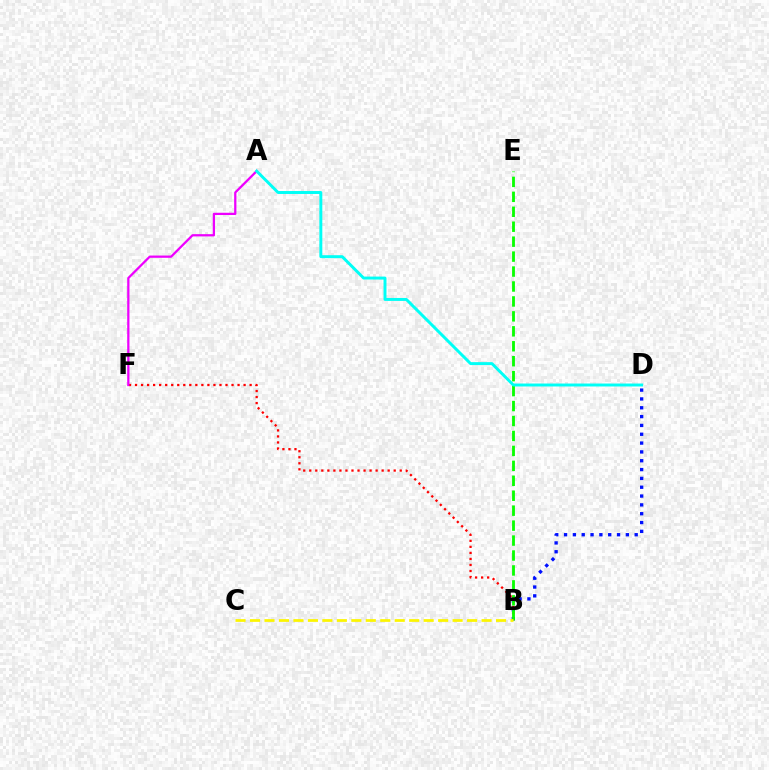{('B', 'F'): [{'color': '#ff0000', 'line_style': 'dotted', 'thickness': 1.64}], ('B', 'D'): [{'color': '#0010ff', 'line_style': 'dotted', 'thickness': 2.4}], ('B', 'E'): [{'color': '#08ff00', 'line_style': 'dashed', 'thickness': 2.03}], ('B', 'C'): [{'color': '#fcf500', 'line_style': 'dashed', 'thickness': 1.97}], ('A', 'F'): [{'color': '#ee00ff', 'line_style': 'solid', 'thickness': 1.63}], ('A', 'D'): [{'color': '#00fff6', 'line_style': 'solid', 'thickness': 2.12}]}